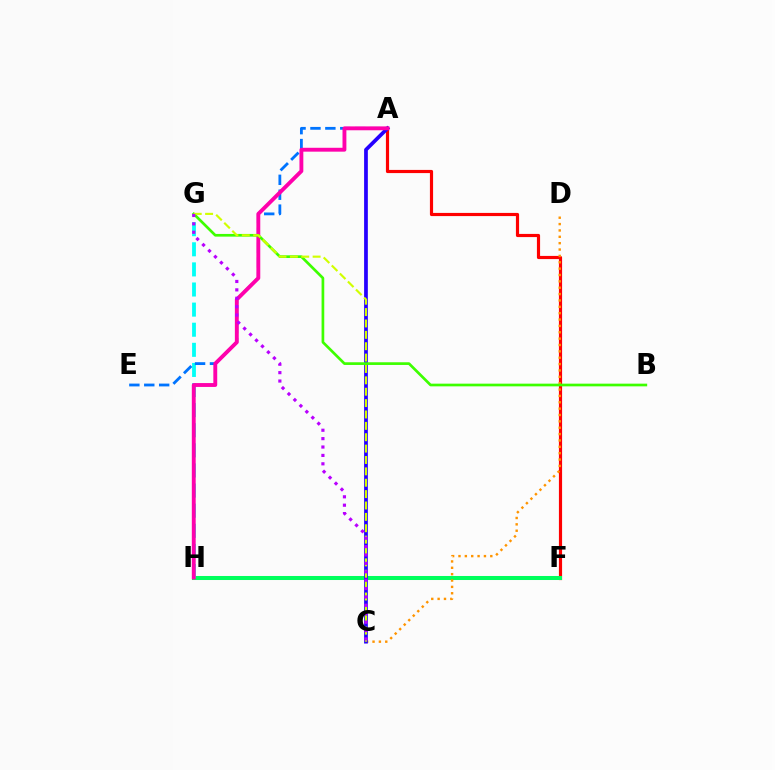{('A', 'F'): [{'color': '#ff0000', 'line_style': 'solid', 'thickness': 2.28}], ('F', 'H'): [{'color': '#00ff5c', 'line_style': 'solid', 'thickness': 2.9}], ('G', 'H'): [{'color': '#00fff6', 'line_style': 'dashed', 'thickness': 2.73}], ('C', 'D'): [{'color': '#ff9400', 'line_style': 'dotted', 'thickness': 1.73}], ('A', 'E'): [{'color': '#0074ff', 'line_style': 'dashed', 'thickness': 2.02}], ('A', 'C'): [{'color': '#2500ff', 'line_style': 'solid', 'thickness': 2.69}], ('A', 'H'): [{'color': '#ff00ac', 'line_style': 'solid', 'thickness': 2.79}], ('B', 'G'): [{'color': '#3dff00', 'line_style': 'solid', 'thickness': 1.94}], ('C', 'G'): [{'color': '#d1ff00', 'line_style': 'dashed', 'thickness': 1.55}, {'color': '#b900ff', 'line_style': 'dotted', 'thickness': 2.28}]}